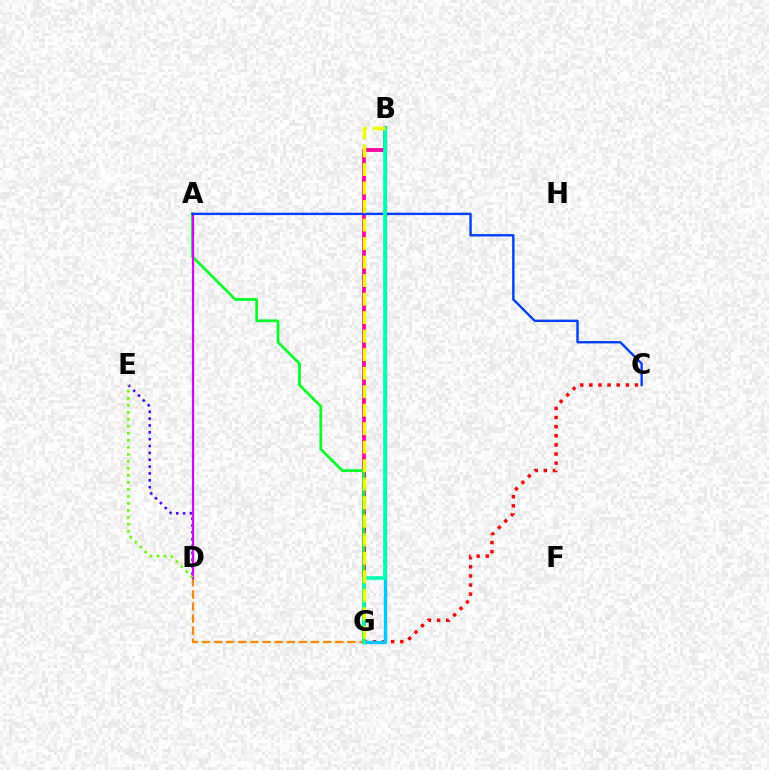{('B', 'G'): [{'color': '#ff00a0', 'line_style': 'solid', 'thickness': 2.72}, {'color': '#00c7ff', 'line_style': 'solid', 'thickness': 2.46}, {'color': '#00ffaf', 'line_style': 'solid', 'thickness': 2.56}, {'color': '#eeff00', 'line_style': 'dashed', 'thickness': 2.52}], ('D', 'G'): [{'color': '#ff8800', 'line_style': 'dashed', 'thickness': 1.65}], ('C', 'G'): [{'color': '#ff0000', 'line_style': 'dotted', 'thickness': 2.48}], ('A', 'G'): [{'color': '#00ff27', 'line_style': 'solid', 'thickness': 1.97}], ('D', 'E'): [{'color': '#4f00ff', 'line_style': 'dotted', 'thickness': 1.86}, {'color': '#66ff00', 'line_style': 'dotted', 'thickness': 1.9}], ('A', 'D'): [{'color': '#d600ff', 'line_style': 'solid', 'thickness': 1.61}], ('A', 'C'): [{'color': '#003fff', 'line_style': 'solid', 'thickness': 1.72}]}